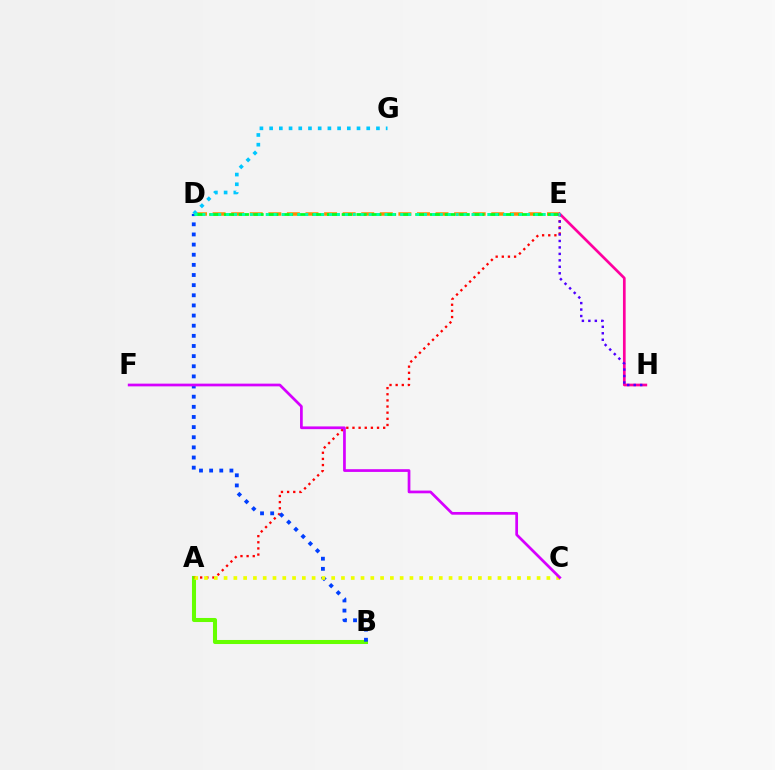{('A', 'B'): [{'color': '#66ff00', 'line_style': 'solid', 'thickness': 2.92}], ('A', 'E'): [{'color': '#ff0000', 'line_style': 'dotted', 'thickness': 1.67}], ('D', 'E'): [{'color': '#ff8800', 'line_style': 'dashed', 'thickness': 2.52}, {'color': '#00ff27', 'line_style': 'dashed', 'thickness': 2.0}, {'color': '#00ffaf', 'line_style': 'dotted', 'thickness': 2.15}], ('B', 'D'): [{'color': '#003fff', 'line_style': 'dotted', 'thickness': 2.75}], ('E', 'H'): [{'color': '#ff00a0', 'line_style': 'solid', 'thickness': 1.94}, {'color': '#4f00ff', 'line_style': 'dotted', 'thickness': 1.76}], ('A', 'C'): [{'color': '#eeff00', 'line_style': 'dotted', 'thickness': 2.66}], ('D', 'G'): [{'color': '#00c7ff', 'line_style': 'dotted', 'thickness': 2.64}], ('C', 'F'): [{'color': '#d600ff', 'line_style': 'solid', 'thickness': 1.96}]}